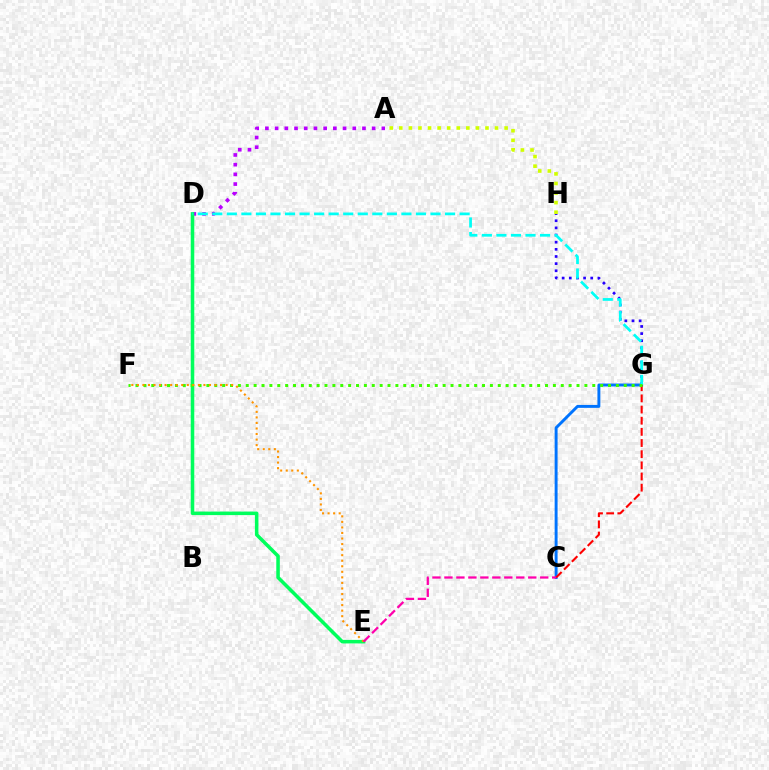{('G', 'H'): [{'color': '#2500ff', 'line_style': 'dotted', 'thickness': 1.94}], ('A', 'D'): [{'color': '#b900ff', 'line_style': 'dotted', 'thickness': 2.64}], ('C', 'G'): [{'color': '#0074ff', 'line_style': 'solid', 'thickness': 2.11}, {'color': '#ff0000', 'line_style': 'dashed', 'thickness': 1.52}], ('D', 'E'): [{'color': '#00ff5c', 'line_style': 'solid', 'thickness': 2.55}], ('D', 'G'): [{'color': '#00fff6', 'line_style': 'dashed', 'thickness': 1.98}], ('F', 'G'): [{'color': '#3dff00', 'line_style': 'dotted', 'thickness': 2.14}], ('E', 'F'): [{'color': '#ff9400', 'line_style': 'dotted', 'thickness': 1.51}], ('C', 'E'): [{'color': '#ff00ac', 'line_style': 'dashed', 'thickness': 1.63}], ('A', 'H'): [{'color': '#d1ff00', 'line_style': 'dotted', 'thickness': 2.6}]}